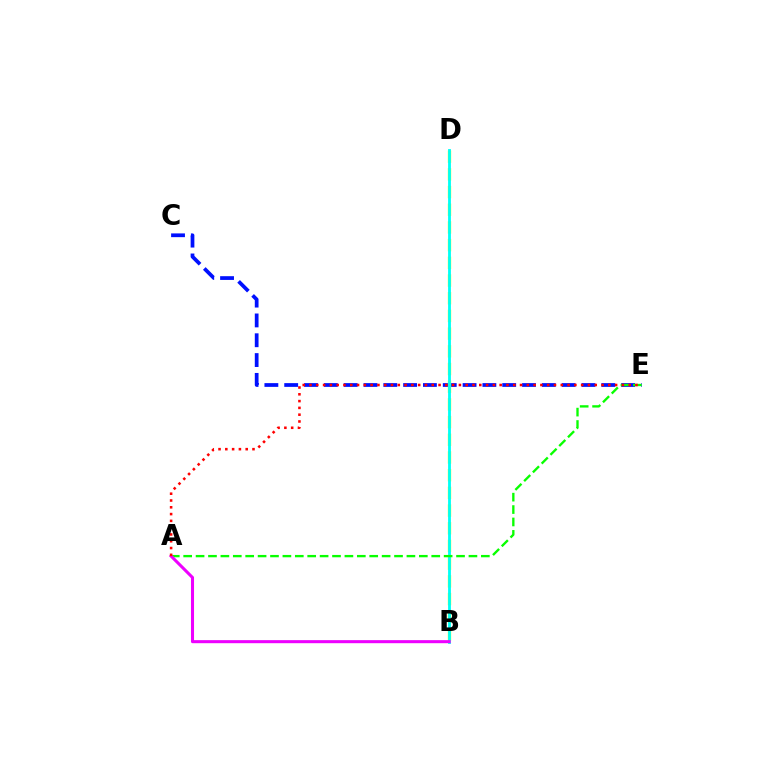{('C', 'E'): [{'color': '#0010ff', 'line_style': 'dashed', 'thickness': 2.69}], ('B', 'D'): [{'color': '#fcf500', 'line_style': 'dashed', 'thickness': 2.4}, {'color': '#00fff6', 'line_style': 'solid', 'thickness': 2.04}], ('A', 'E'): [{'color': '#08ff00', 'line_style': 'dashed', 'thickness': 1.68}, {'color': '#ff0000', 'line_style': 'dotted', 'thickness': 1.85}], ('A', 'B'): [{'color': '#ee00ff', 'line_style': 'solid', 'thickness': 2.2}]}